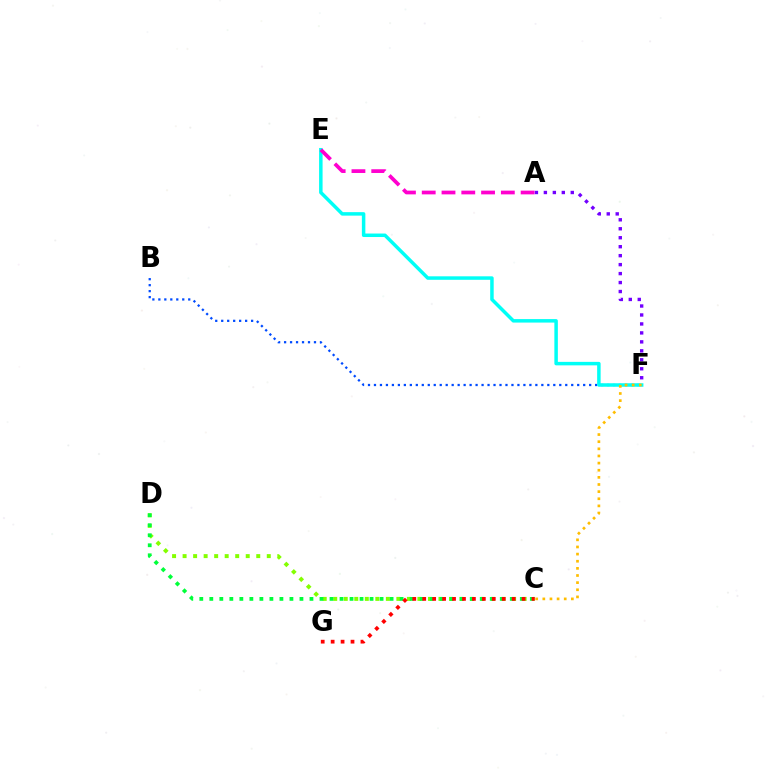{('C', 'D'): [{'color': '#84ff00', 'line_style': 'dotted', 'thickness': 2.86}, {'color': '#00ff39', 'line_style': 'dotted', 'thickness': 2.72}], ('B', 'F'): [{'color': '#004bff', 'line_style': 'dotted', 'thickness': 1.62}], ('E', 'F'): [{'color': '#00fff6', 'line_style': 'solid', 'thickness': 2.51}], ('A', 'F'): [{'color': '#7200ff', 'line_style': 'dotted', 'thickness': 2.44}], ('C', 'G'): [{'color': '#ff0000', 'line_style': 'dotted', 'thickness': 2.7}], ('C', 'F'): [{'color': '#ffbd00', 'line_style': 'dotted', 'thickness': 1.94}], ('A', 'E'): [{'color': '#ff00cf', 'line_style': 'dashed', 'thickness': 2.69}]}